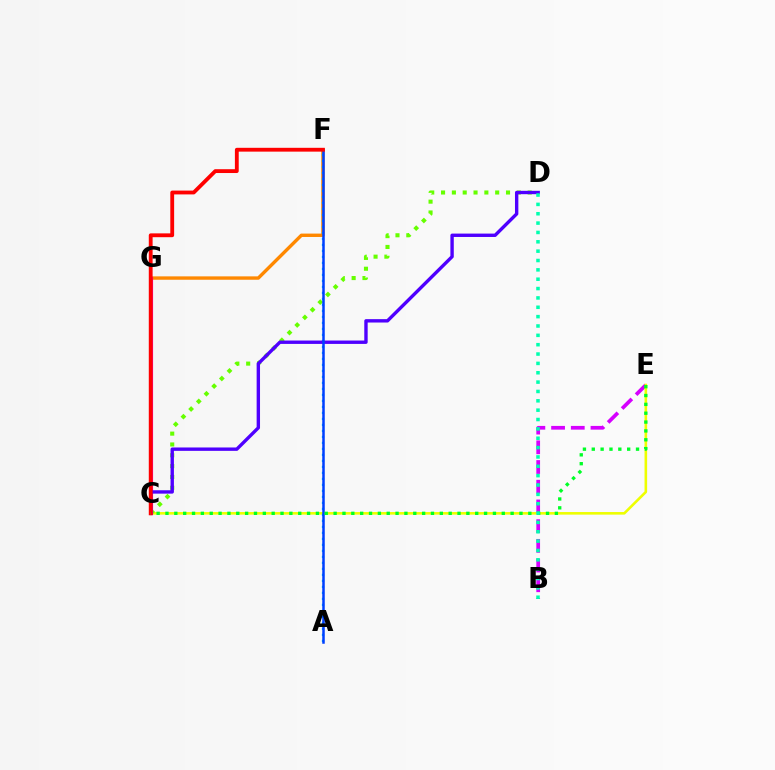{('B', 'E'): [{'color': '#d600ff', 'line_style': 'dashed', 'thickness': 2.68}], ('C', 'E'): [{'color': '#eeff00', 'line_style': 'solid', 'thickness': 1.87}, {'color': '#00ff27', 'line_style': 'dotted', 'thickness': 2.4}], ('C', 'D'): [{'color': '#66ff00', 'line_style': 'dotted', 'thickness': 2.94}, {'color': '#4f00ff', 'line_style': 'solid', 'thickness': 2.43}], ('F', 'G'): [{'color': '#ff8800', 'line_style': 'solid', 'thickness': 2.44}], ('C', 'G'): [{'color': '#ff00a0', 'line_style': 'solid', 'thickness': 2.27}], ('A', 'F'): [{'color': '#00c7ff', 'line_style': 'dotted', 'thickness': 1.63}, {'color': '#003fff', 'line_style': 'solid', 'thickness': 1.8}], ('C', 'F'): [{'color': '#ff0000', 'line_style': 'solid', 'thickness': 2.75}], ('B', 'D'): [{'color': '#00ffaf', 'line_style': 'dotted', 'thickness': 2.54}]}